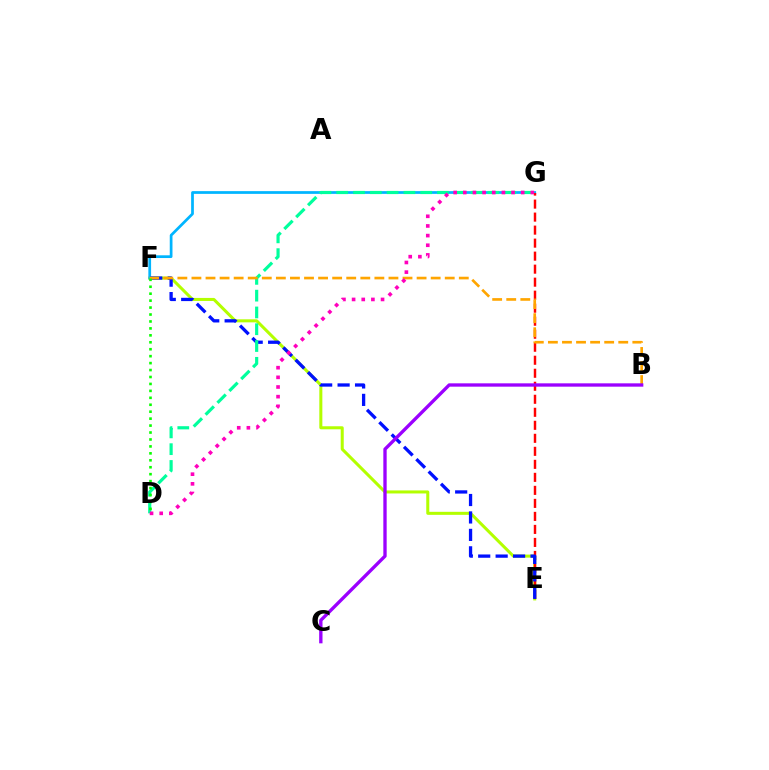{('E', 'F'): [{'color': '#b3ff00', 'line_style': 'solid', 'thickness': 2.18}, {'color': '#0010ff', 'line_style': 'dashed', 'thickness': 2.37}], ('F', 'G'): [{'color': '#00b5ff', 'line_style': 'solid', 'thickness': 1.97}], ('E', 'G'): [{'color': '#ff0000', 'line_style': 'dashed', 'thickness': 1.77}], ('D', 'G'): [{'color': '#00ff9d', 'line_style': 'dashed', 'thickness': 2.28}, {'color': '#ff00bd', 'line_style': 'dotted', 'thickness': 2.62}], ('B', 'F'): [{'color': '#ffa500', 'line_style': 'dashed', 'thickness': 1.91}], ('D', 'F'): [{'color': '#08ff00', 'line_style': 'dotted', 'thickness': 1.89}], ('B', 'C'): [{'color': '#9b00ff', 'line_style': 'solid', 'thickness': 2.4}]}